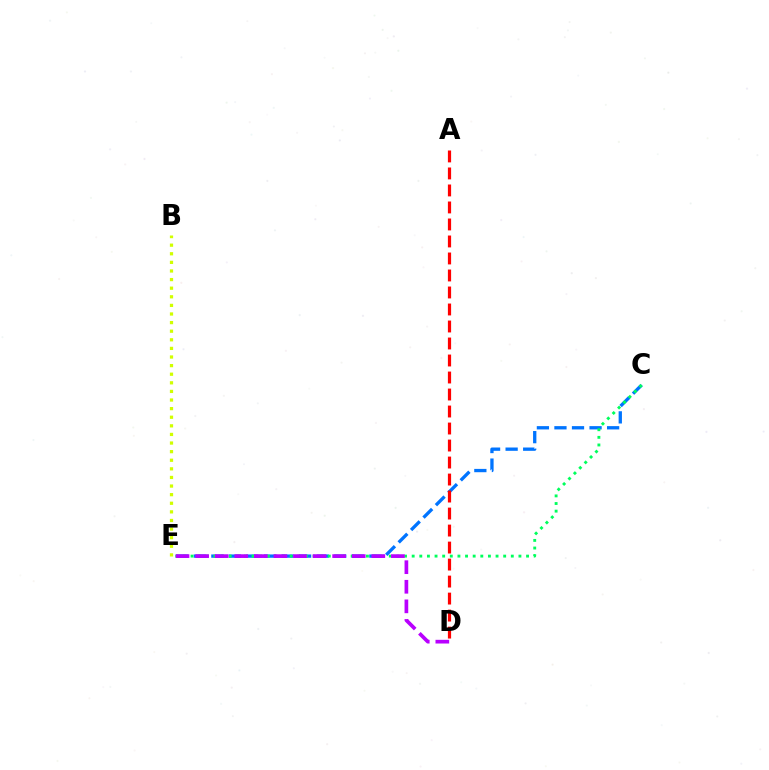{('C', 'E'): [{'color': '#0074ff', 'line_style': 'dashed', 'thickness': 2.38}, {'color': '#00ff5c', 'line_style': 'dotted', 'thickness': 2.07}], ('D', 'E'): [{'color': '#b900ff', 'line_style': 'dashed', 'thickness': 2.66}], ('B', 'E'): [{'color': '#d1ff00', 'line_style': 'dotted', 'thickness': 2.34}], ('A', 'D'): [{'color': '#ff0000', 'line_style': 'dashed', 'thickness': 2.31}]}